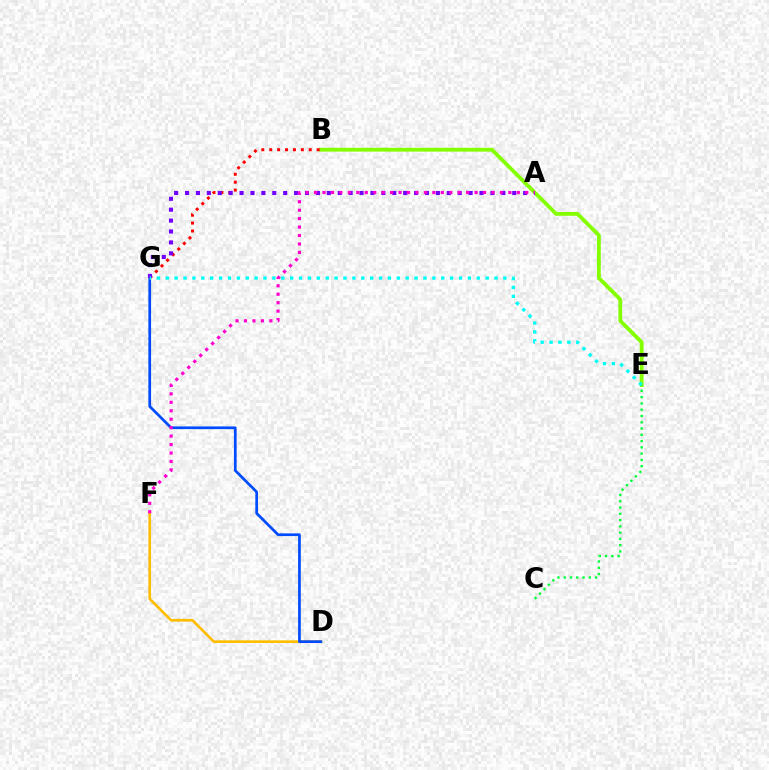{('B', 'E'): [{'color': '#84ff00', 'line_style': 'solid', 'thickness': 2.75}], ('D', 'F'): [{'color': '#ffbd00', 'line_style': 'solid', 'thickness': 1.92}], ('C', 'E'): [{'color': '#00ff39', 'line_style': 'dotted', 'thickness': 1.71}], ('D', 'G'): [{'color': '#004bff', 'line_style': 'solid', 'thickness': 1.95}], ('B', 'G'): [{'color': '#ff0000', 'line_style': 'dotted', 'thickness': 2.15}], ('A', 'G'): [{'color': '#7200ff', 'line_style': 'dotted', 'thickness': 2.96}], ('E', 'G'): [{'color': '#00fff6', 'line_style': 'dotted', 'thickness': 2.41}], ('A', 'F'): [{'color': '#ff00cf', 'line_style': 'dotted', 'thickness': 2.3}]}